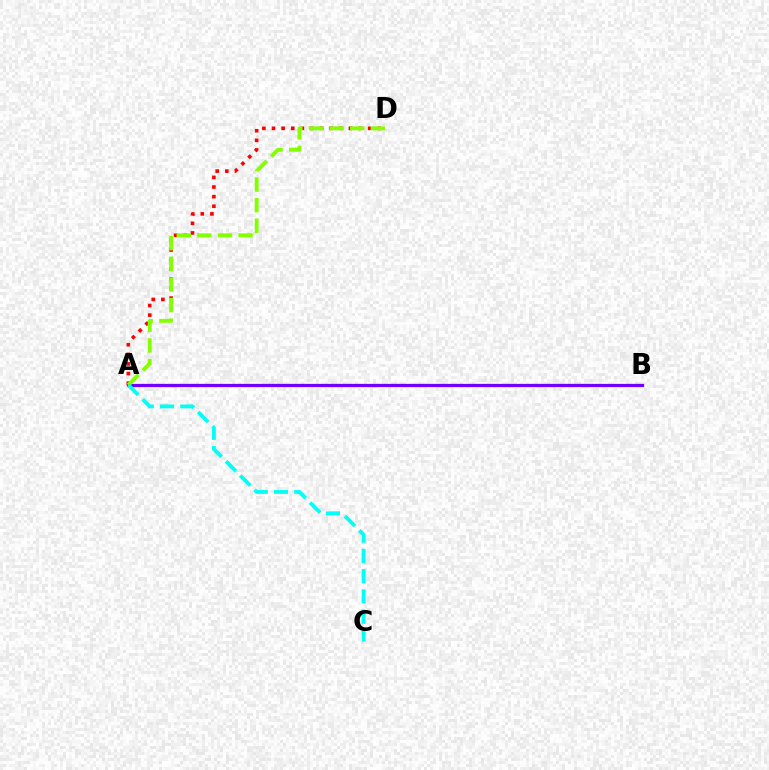{('A', 'B'): [{'color': '#7200ff', 'line_style': 'solid', 'thickness': 2.35}], ('A', 'D'): [{'color': '#ff0000', 'line_style': 'dotted', 'thickness': 2.61}, {'color': '#84ff00', 'line_style': 'dashed', 'thickness': 2.8}], ('A', 'C'): [{'color': '#00fff6', 'line_style': 'dashed', 'thickness': 2.75}]}